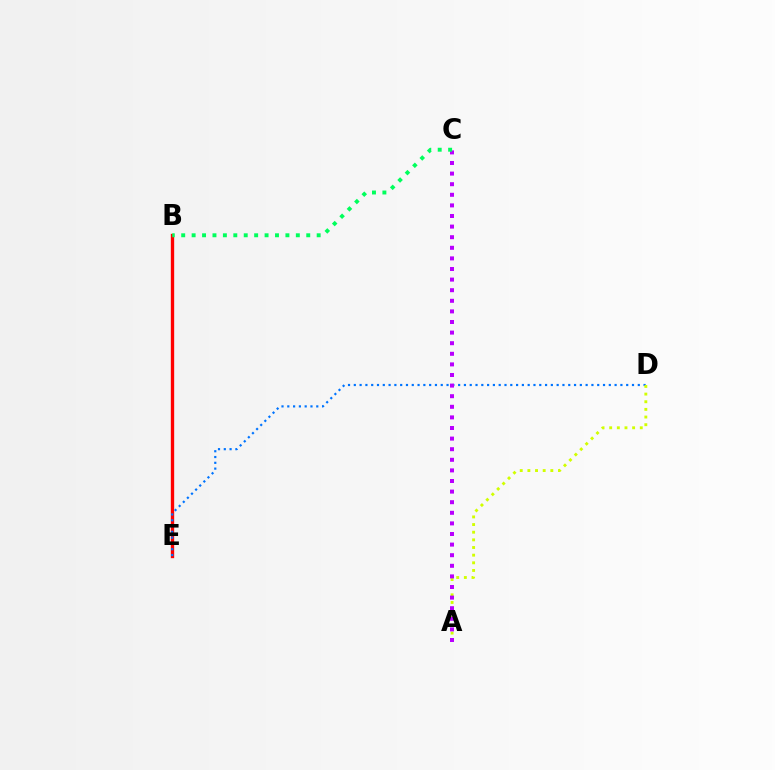{('B', 'E'): [{'color': '#ff0000', 'line_style': 'solid', 'thickness': 2.41}], ('D', 'E'): [{'color': '#0074ff', 'line_style': 'dotted', 'thickness': 1.57}], ('A', 'D'): [{'color': '#d1ff00', 'line_style': 'dotted', 'thickness': 2.08}], ('A', 'C'): [{'color': '#b900ff', 'line_style': 'dotted', 'thickness': 2.88}], ('B', 'C'): [{'color': '#00ff5c', 'line_style': 'dotted', 'thickness': 2.83}]}